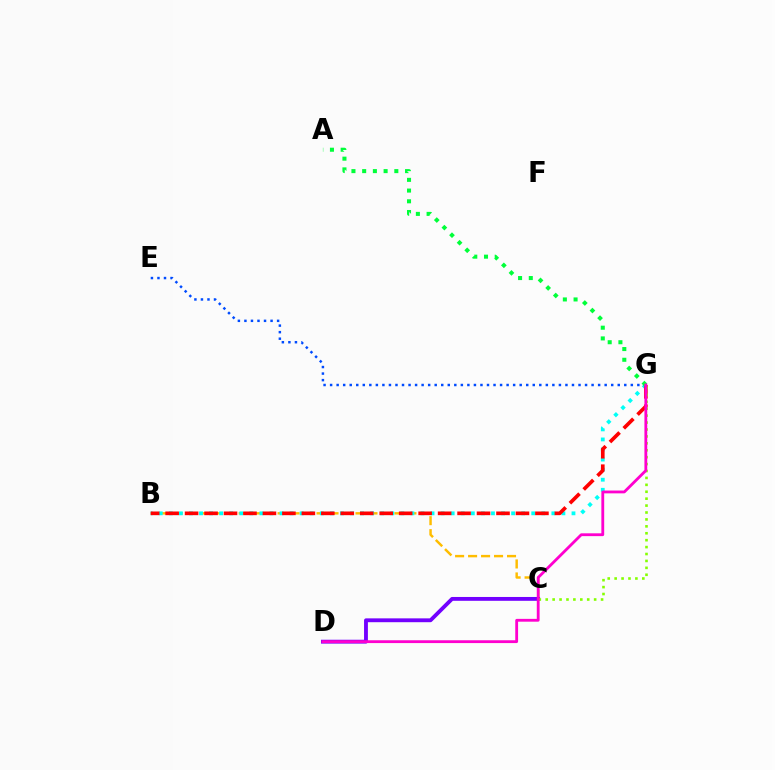{('B', 'C'): [{'color': '#ffbd00', 'line_style': 'dashed', 'thickness': 1.76}], ('B', 'G'): [{'color': '#00fff6', 'line_style': 'dotted', 'thickness': 2.74}, {'color': '#ff0000', 'line_style': 'dashed', 'thickness': 2.64}], ('C', 'D'): [{'color': '#7200ff', 'line_style': 'solid', 'thickness': 2.76}], ('E', 'G'): [{'color': '#004bff', 'line_style': 'dotted', 'thickness': 1.78}], ('C', 'G'): [{'color': '#84ff00', 'line_style': 'dotted', 'thickness': 1.88}], ('A', 'G'): [{'color': '#00ff39', 'line_style': 'dotted', 'thickness': 2.91}], ('D', 'G'): [{'color': '#ff00cf', 'line_style': 'solid', 'thickness': 2.03}]}